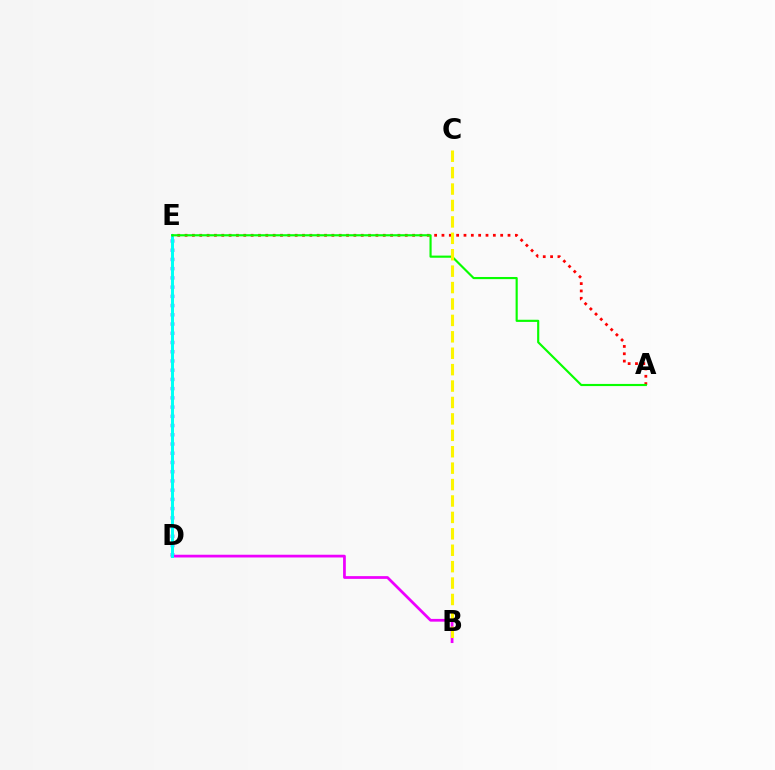{('D', 'E'): [{'color': '#0010ff', 'line_style': 'dotted', 'thickness': 2.51}, {'color': '#00fff6', 'line_style': 'solid', 'thickness': 2.16}], ('B', 'D'): [{'color': '#ee00ff', 'line_style': 'solid', 'thickness': 1.98}], ('A', 'E'): [{'color': '#ff0000', 'line_style': 'dotted', 'thickness': 1.99}, {'color': '#08ff00', 'line_style': 'solid', 'thickness': 1.55}], ('B', 'C'): [{'color': '#fcf500', 'line_style': 'dashed', 'thickness': 2.23}]}